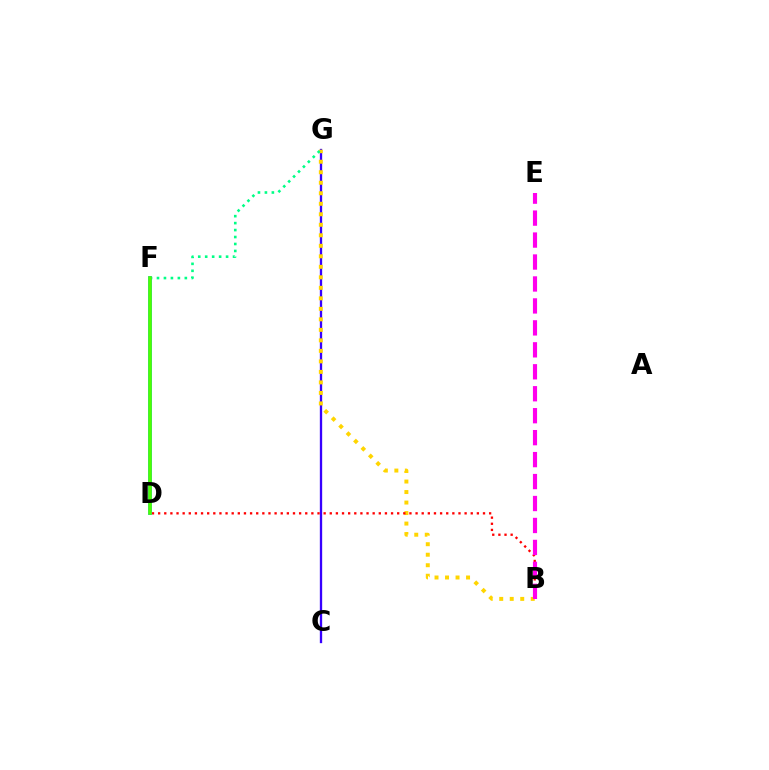{('C', 'G'): [{'color': '#3700ff', 'line_style': 'solid', 'thickness': 1.67}], ('B', 'G'): [{'color': '#ffd500', 'line_style': 'dotted', 'thickness': 2.85}], ('F', 'G'): [{'color': '#00ff86', 'line_style': 'dotted', 'thickness': 1.89}], ('D', 'F'): [{'color': '#009eff', 'line_style': 'solid', 'thickness': 2.68}, {'color': '#4fff00', 'line_style': 'solid', 'thickness': 2.56}], ('B', 'D'): [{'color': '#ff0000', 'line_style': 'dotted', 'thickness': 1.67}], ('B', 'E'): [{'color': '#ff00ed', 'line_style': 'dashed', 'thickness': 2.98}]}